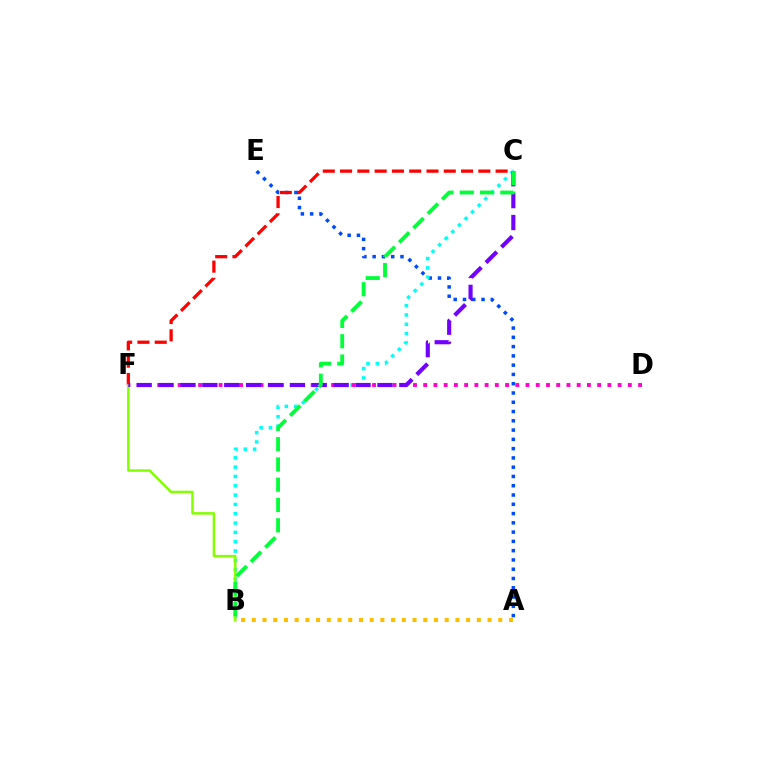{('A', 'E'): [{'color': '#004bff', 'line_style': 'dotted', 'thickness': 2.52}], ('A', 'B'): [{'color': '#ffbd00', 'line_style': 'dotted', 'thickness': 2.91}], ('C', 'F'): [{'color': '#ff0000', 'line_style': 'dashed', 'thickness': 2.35}, {'color': '#7200ff', 'line_style': 'dashed', 'thickness': 2.97}], ('B', 'C'): [{'color': '#00fff6', 'line_style': 'dotted', 'thickness': 2.53}, {'color': '#00ff39', 'line_style': 'dashed', 'thickness': 2.76}], ('D', 'F'): [{'color': '#ff00cf', 'line_style': 'dotted', 'thickness': 2.78}], ('B', 'F'): [{'color': '#84ff00', 'line_style': 'solid', 'thickness': 1.78}]}